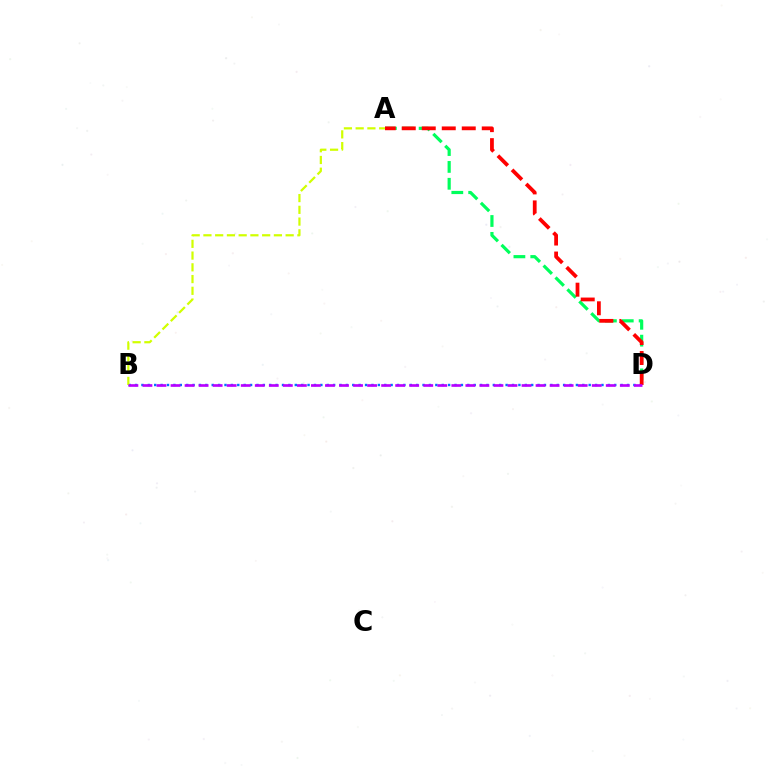{('A', 'D'): [{'color': '#00ff5c', 'line_style': 'dashed', 'thickness': 2.29}, {'color': '#ff0000', 'line_style': 'dashed', 'thickness': 2.72}], ('B', 'D'): [{'color': '#0074ff', 'line_style': 'dotted', 'thickness': 1.74}, {'color': '#b900ff', 'line_style': 'dashed', 'thickness': 1.91}], ('A', 'B'): [{'color': '#d1ff00', 'line_style': 'dashed', 'thickness': 1.6}]}